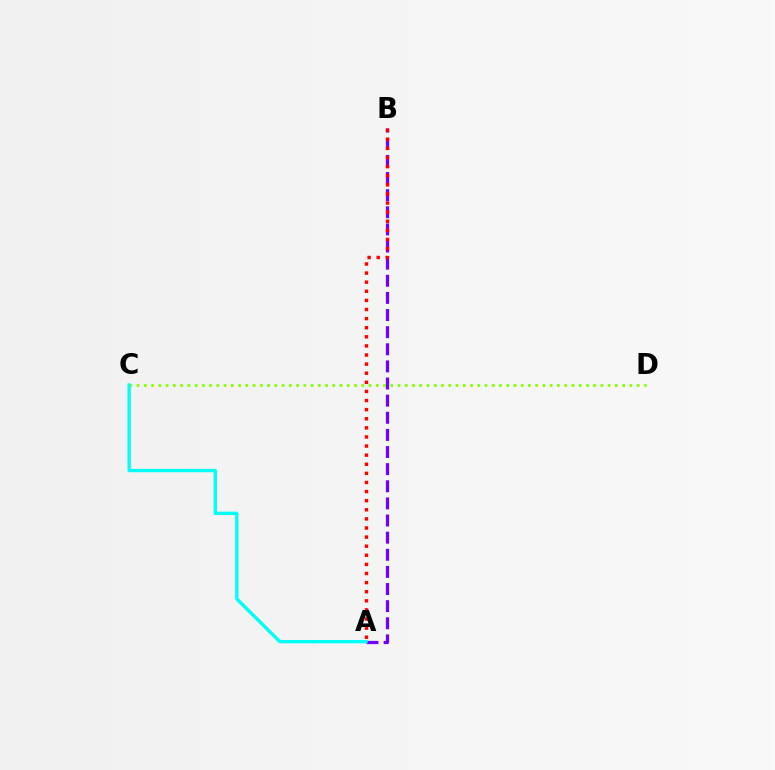{('A', 'B'): [{'color': '#7200ff', 'line_style': 'dashed', 'thickness': 2.33}, {'color': '#ff0000', 'line_style': 'dotted', 'thickness': 2.47}], ('C', 'D'): [{'color': '#84ff00', 'line_style': 'dotted', 'thickness': 1.97}], ('A', 'C'): [{'color': '#00fff6', 'line_style': 'solid', 'thickness': 2.42}]}